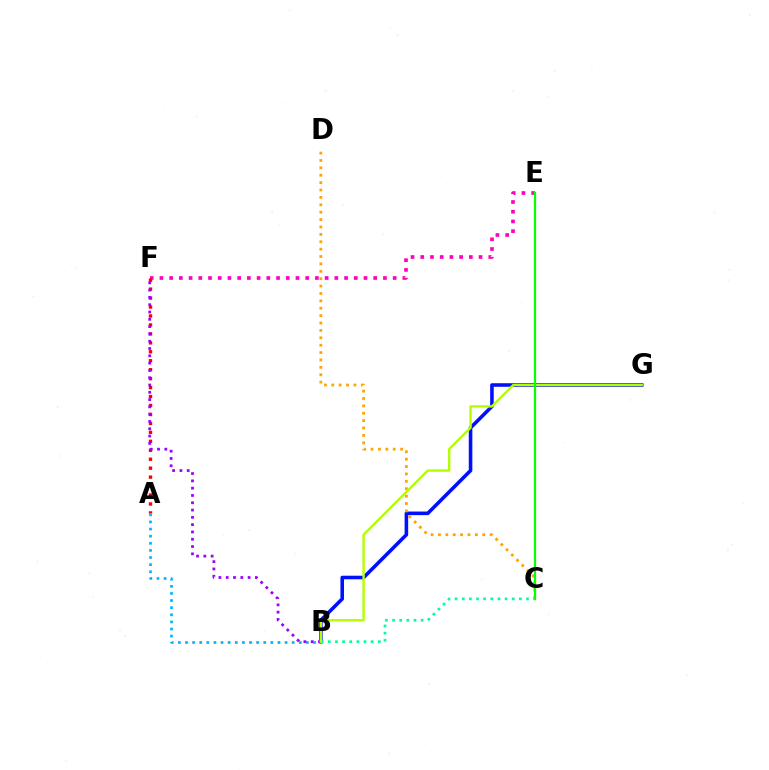{('B', 'G'): [{'color': '#0010ff', 'line_style': 'solid', 'thickness': 2.58}, {'color': '#b3ff00', 'line_style': 'solid', 'thickness': 1.73}], ('C', 'D'): [{'color': '#ffa500', 'line_style': 'dotted', 'thickness': 2.01}], ('B', 'C'): [{'color': '#00ff9d', 'line_style': 'dotted', 'thickness': 1.94}], ('E', 'F'): [{'color': '#ff00bd', 'line_style': 'dotted', 'thickness': 2.64}], ('A', 'B'): [{'color': '#00b5ff', 'line_style': 'dotted', 'thickness': 1.93}], ('A', 'F'): [{'color': '#ff0000', 'line_style': 'dotted', 'thickness': 2.43}], ('B', 'F'): [{'color': '#9b00ff', 'line_style': 'dotted', 'thickness': 1.98}], ('C', 'E'): [{'color': '#08ff00', 'line_style': 'solid', 'thickness': 1.6}]}